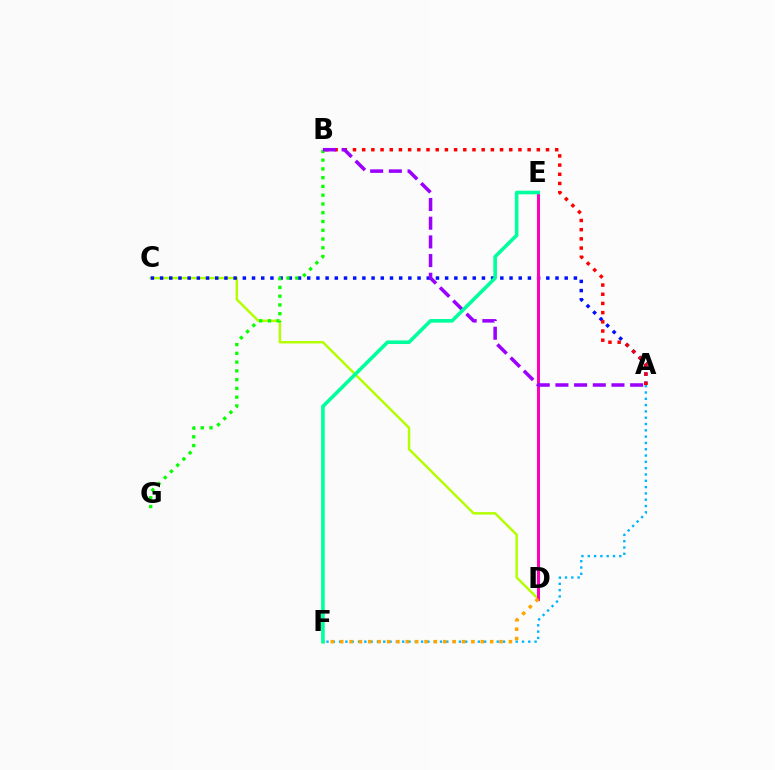{('C', 'D'): [{'color': '#b3ff00', 'line_style': 'solid', 'thickness': 1.77}], ('A', 'C'): [{'color': '#0010ff', 'line_style': 'dotted', 'thickness': 2.5}], ('D', 'E'): [{'color': '#ff00bd', 'line_style': 'solid', 'thickness': 2.18}], ('A', 'B'): [{'color': '#ff0000', 'line_style': 'dotted', 'thickness': 2.5}, {'color': '#9b00ff', 'line_style': 'dashed', 'thickness': 2.54}], ('A', 'F'): [{'color': '#00b5ff', 'line_style': 'dotted', 'thickness': 1.71}], ('B', 'G'): [{'color': '#08ff00', 'line_style': 'dotted', 'thickness': 2.38}], ('D', 'F'): [{'color': '#ffa500', 'line_style': 'dotted', 'thickness': 2.55}], ('E', 'F'): [{'color': '#00ff9d', 'line_style': 'solid', 'thickness': 2.59}]}